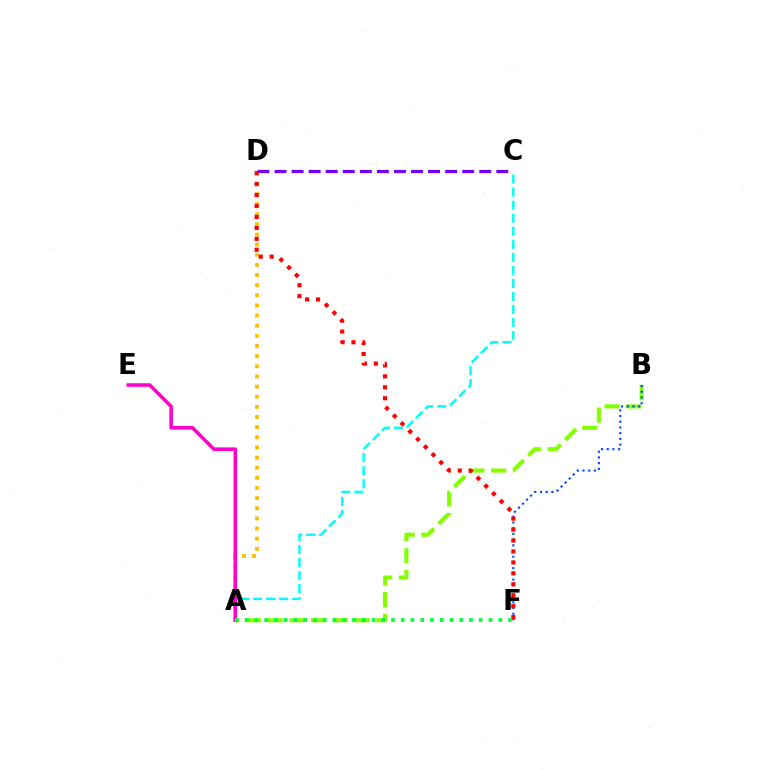{('A', 'C'): [{'color': '#00fff6', 'line_style': 'dashed', 'thickness': 1.77}], ('A', 'B'): [{'color': '#84ff00', 'line_style': 'dashed', 'thickness': 2.96}], ('A', 'D'): [{'color': '#ffbd00', 'line_style': 'dotted', 'thickness': 2.76}], ('C', 'D'): [{'color': '#7200ff', 'line_style': 'dashed', 'thickness': 2.32}], ('A', 'E'): [{'color': '#ff00cf', 'line_style': 'solid', 'thickness': 2.57}], ('B', 'F'): [{'color': '#004bff', 'line_style': 'dotted', 'thickness': 1.55}], ('D', 'F'): [{'color': '#ff0000', 'line_style': 'dotted', 'thickness': 2.97}], ('A', 'F'): [{'color': '#00ff39', 'line_style': 'dotted', 'thickness': 2.65}]}